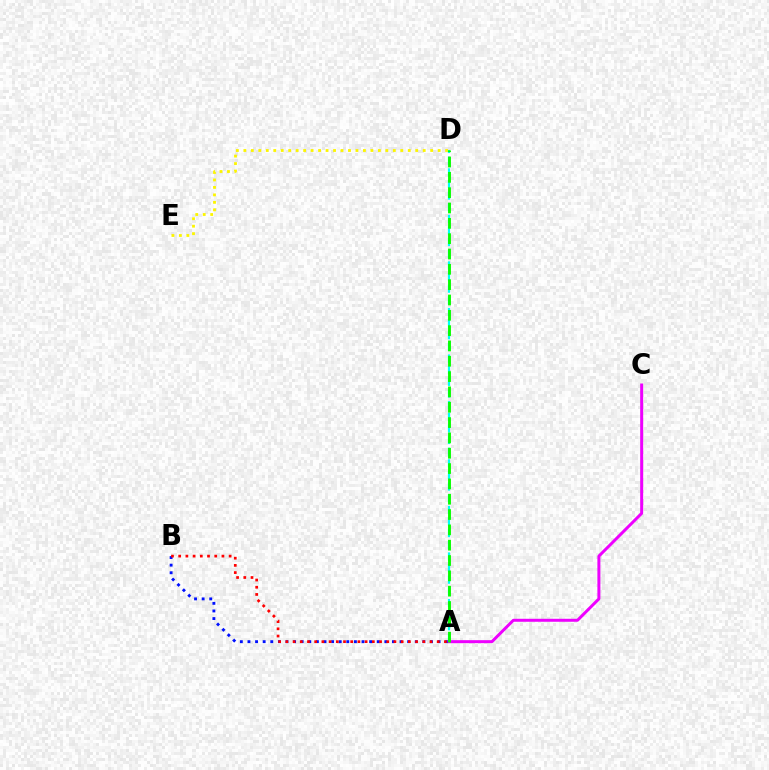{('D', 'E'): [{'color': '#fcf500', 'line_style': 'dotted', 'thickness': 2.03}], ('A', 'B'): [{'color': '#0010ff', 'line_style': 'dotted', 'thickness': 2.07}, {'color': '#ff0000', 'line_style': 'dotted', 'thickness': 1.96}], ('A', 'D'): [{'color': '#00fff6', 'line_style': 'dashed', 'thickness': 1.58}, {'color': '#08ff00', 'line_style': 'dashed', 'thickness': 2.08}], ('A', 'C'): [{'color': '#ee00ff', 'line_style': 'solid', 'thickness': 2.15}]}